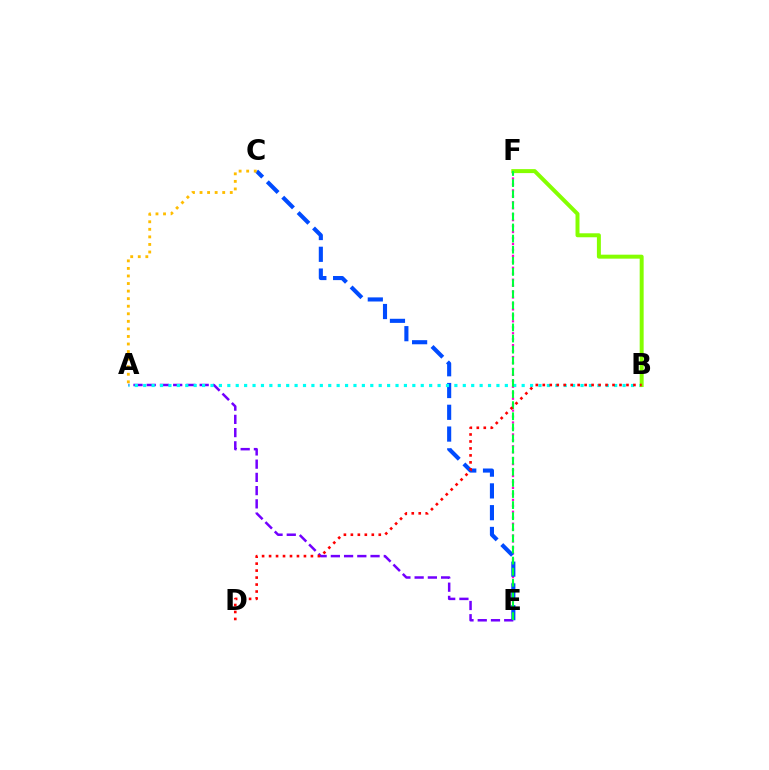{('E', 'F'): [{'color': '#ff00cf', 'line_style': 'dotted', 'thickness': 1.62}, {'color': '#00ff39', 'line_style': 'dashed', 'thickness': 1.51}], ('C', 'E'): [{'color': '#004bff', 'line_style': 'dashed', 'thickness': 2.96}], ('A', 'E'): [{'color': '#7200ff', 'line_style': 'dashed', 'thickness': 1.8}], ('A', 'B'): [{'color': '#00fff6', 'line_style': 'dotted', 'thickness': 2.29}], ('A', 'C'): [{'color': '#ffbd00', 'line_style': 'dotted', 'thickness': 2.05}], ('B', 'F'): [{'color': '#84ff00', 'line_style': 'solid', 'thickness': 2.86}], ('B', 'D'): [{'color': '#ff0000', 'line_style': 'dotted', 'thickness': 1.89}]}